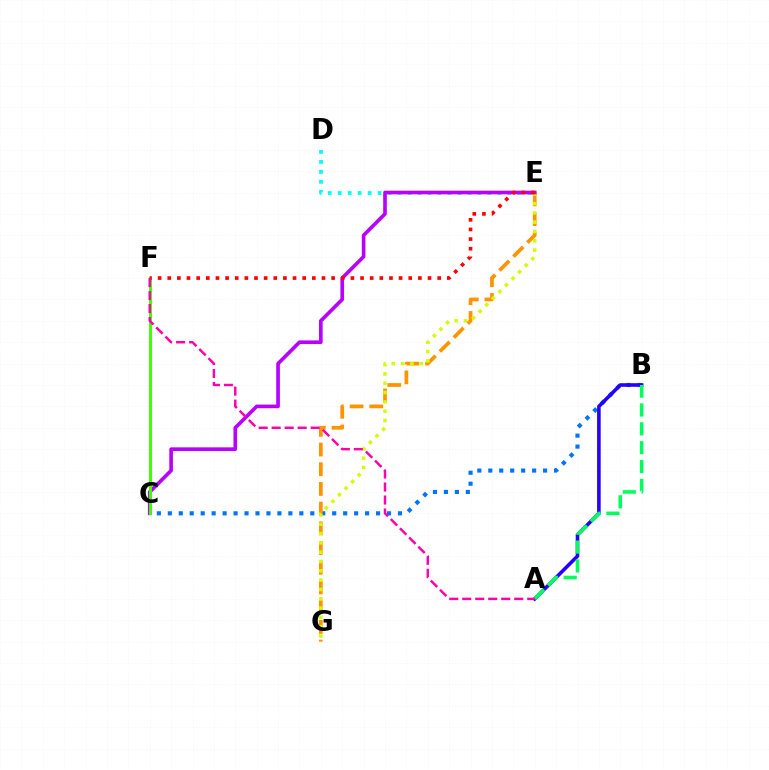{('B', 'C'): [{'color': '#0074ff', 'line_style': 'dotted', 'thickness': 2.98}], ('E', 'G'): [{'color': '#ff9400', 'line_style': 'dashed', 'thickness': 2.68}, {'color': '#d1ff00', 'line_style': 'dotted', 'thickness': 2.53}], ('A', 'B'): [{'color': '#2500ff', 'line_style': 'solid', 'thickness': 2.58}, {'color': '#00ff5c', 'line_style': 'dashed', 'thickness': 2.56}], ('D', 'E'): [{'color': '#00fff6', 'line_style': 'dotted', 'thickness': 2.71}], ('C', 'E'): [{'color': '#b900ff', 'line_style': 'solid', 'thickness': 2.63}], ('C', 'F'): [{'color': '#3dff00', 'line_style': 'solid', 'thickness': 2.1}], ('E', 'F'): [{'color': '#ff0000', 'line_style': 'dotted', 'thickness': 2.62}], ('A', 'F'): [{'color': '#ff00ac', 'line_style': 'dashed', 'thickness': 1.77}]}